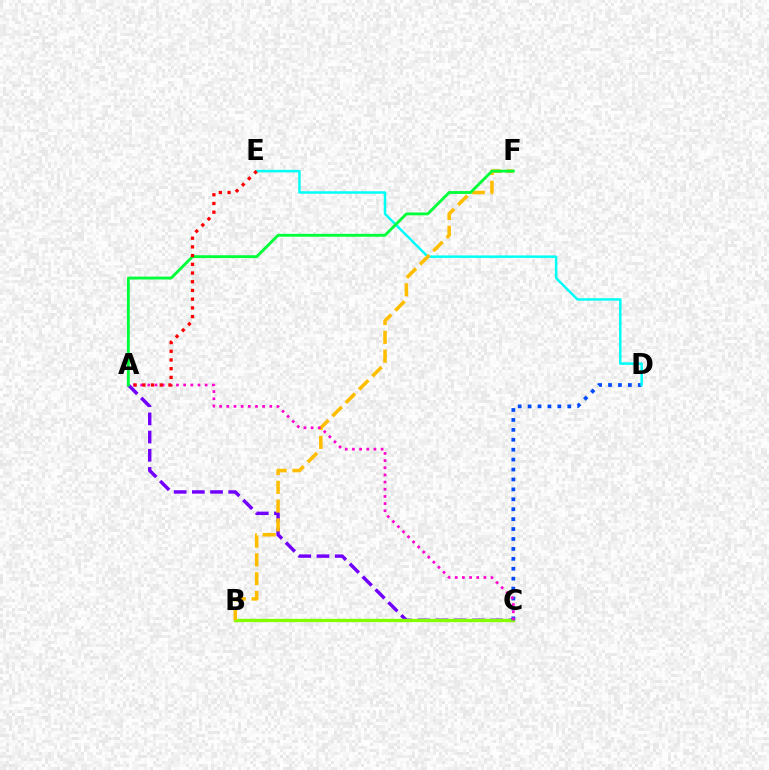{('A', 'C'): [{'color': '#7200ff', 'line_style': 'dashed', 'thickness': 2.47}, {'color': '#ff00cf', 'line_style': 'dotted', 'thickness': 1.95}], ('B', 'C'): [{'color': '#84ff00', 'line_style': 'solid', 'thickness': 2.39}], ('C', 'D'): [{'color': '#004bff', 'line_style': 'dotted', 'thickness': 2.7}], ('D', 'E'): [{'color': '#00fff6', 'line_style': 'solid', 'thickness': 1.79}], ('B', 'F'): [{'color': '#ffbd00', 'line_style': 'dashed', 'thickness': 2.55}], ('A', 'F'): [{'color': '#00ff39', 'line_style': 'solid', 'thickness': 2.06}], ('A', 'E'): [{'color': '#ff0000', 'line_style': 'dotted', 'thickness': 2.37}]}